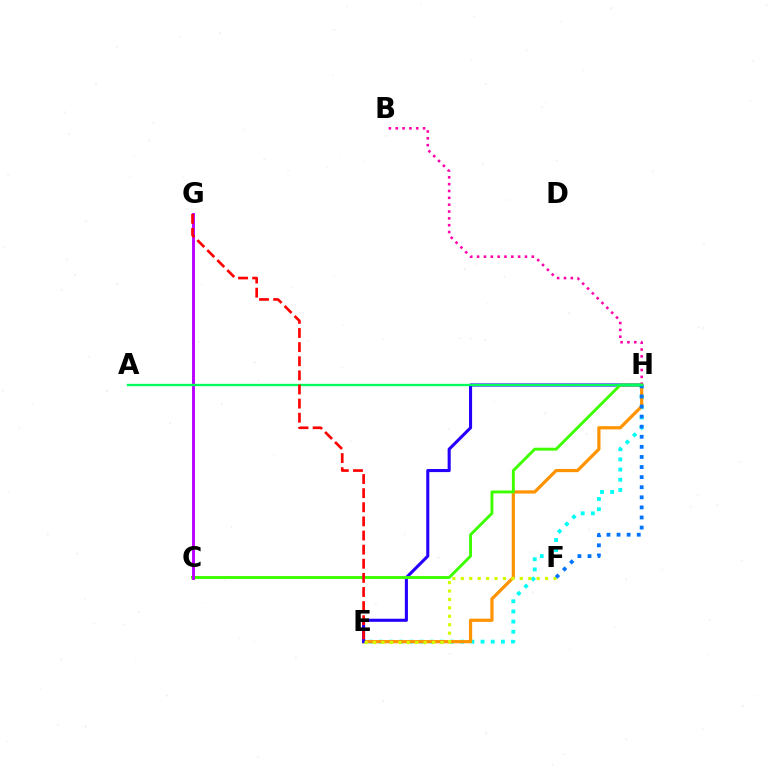{('E', 'H'): [{'color': '#00fff6', 'line_style': 'dotted', 'thickness': 2.76}, {'color': '#ff9400', 'line_style': 'solid', 'thickness': 2.32}, {'color': '#2500ff', 'line_style': 'solid', 'thickness': 2.22}], ('E', 'F'): [{'color': '#d1ff00', 'line_style': 'dotted', 'thickness': 2.29}], ('B', 'H'): [{'color': '#ff00ac', 'line_style': 'dotted', 'thickness': 1.86}], ('C', 'H'): [{'color': '#3dff00', 'line_style': 'solid', 'thickness': 2.09}], ('C', 'G'): [{'color': '#b900ff', 'line_style': 'solid', 'thickness': 2.09}], ('F', 'H'): [{'color': '#0074ff', 'line_style': 'dotted', 'thickness': 2.74}], ('A', 'H'): [{'color': '#00ff5c', 'line_style': 'solid', 'thickness': 1.69}], ('E', 'G'): [{'color': '#ff0000', 'line_style': 'dashed', 'thickness': 1.92}]}